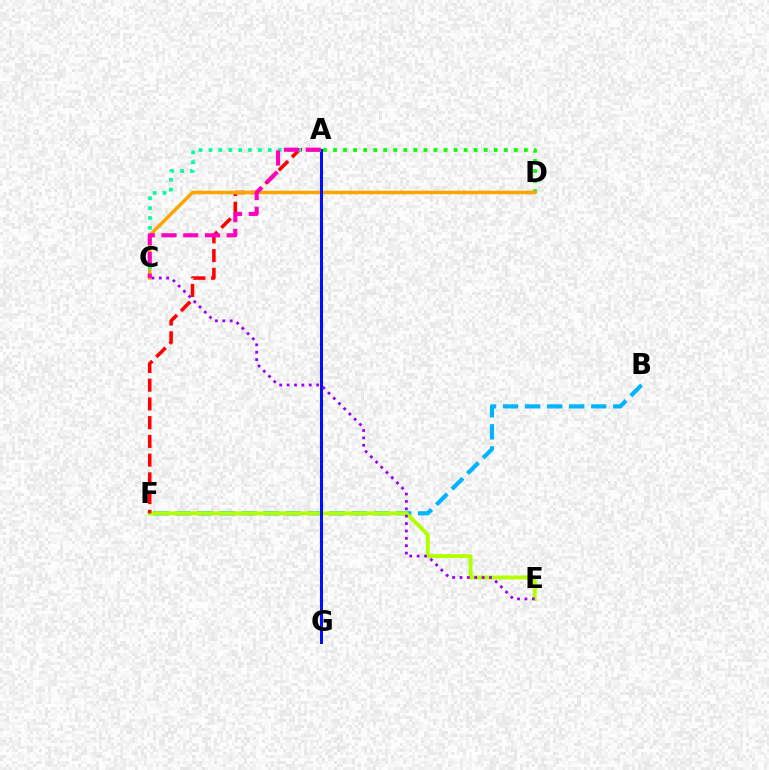{('B', 'F'): [{'color': '#00b5ff', 'line_style': 'dashed', 'thickness': 2.99}], ('A', 'D'): [{'color': '#08ff00', 'line_style': 'dotted', 'thickness': 2.73}], ('E', 'F'): [{'color': '#b3ff00', 'line_style': 'solid', 'thickness': 2.82}], ('A', 'F'): [{'color': '#ff0000', 'line_style': 'dashed', 'thickness': 2.55}], ('C', 'D'): [{'color': '#ffa500', 'line_style': 'solid', 'thickness': 2.53}], ('A', 'G'): [{'color': '#0010ff', 'line_style': 'solid', 'thickness': 2.18}], ('A', 'C'): [{'color': '#00ff9d', 'line_style': 'dotted', 'thickness': 2.68}, {'color': '#ff00bd', 'line_style': 'dashed', 'thickness': 2.95}], ('C', 'E'): [{'color': '#9b00ff', 'line_style': 'dotted', 'thickness': 2.01}]}